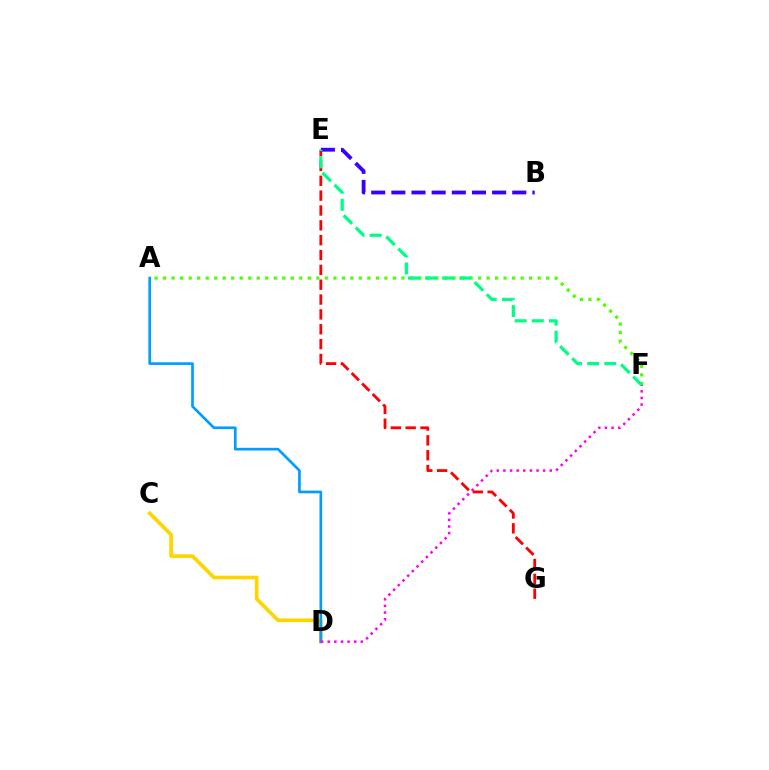{('C', 'D'): [{'color': '#ffd500', 'line_style': 'solid', 'thickness': 2.67}], ('A', 'D'): [{'color': '#009eff', 'line_style': 'solid', 'thickness': 1.94}], ('D', 'F'): [{'color': '#ff00ed', 'line_style': 'dotted', 'thickness': 1.8}], ('A', 'F'): [{'color': '#4fff00', 'line_style': 'dotted', 'thickness': 2.31}], ('E', 'G'): [{'color': '#ff0000', 'line_style': 'dashed', 'thickness': 2.02}], ('B', 'E'): [{'color': '#3700ff', 'line_style': 'dashed', 'thickness': 2.74}], ('E', 'F'): [{'color': '#00ff86', 'line_style': 'dashed', 'thickness': 2.33}]}